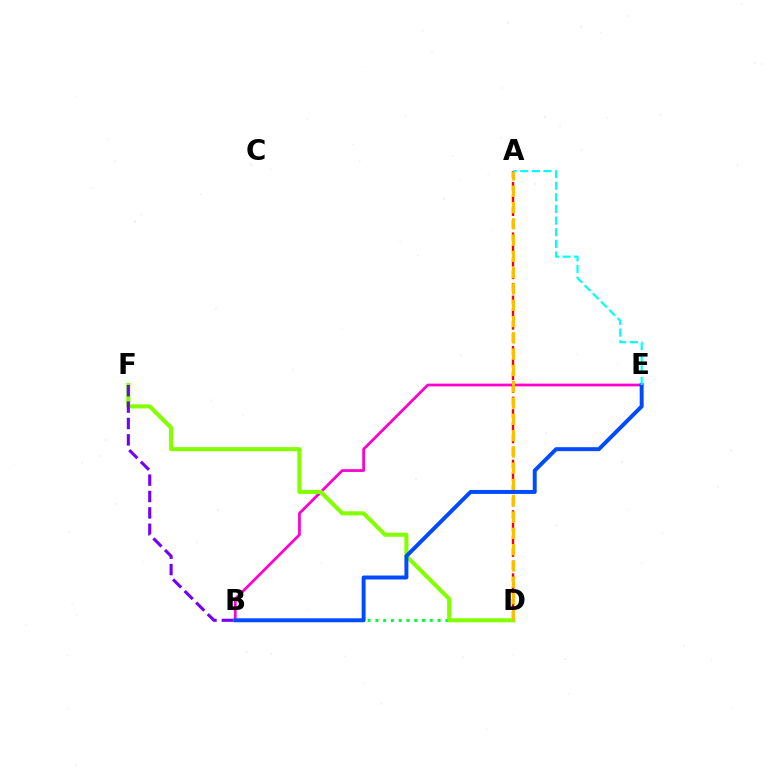{('B', 'D'): [{'color': '#00ff39', 'line_style': 'dotted', 'thickness': 2.11}], ('B', 'E'): [{'color': '#ff00cf', 'line_style': 'solid', 'thickness': 1.97}, {'color': '#004bff', 'line_style': 'solid', 'thickness': 2.84}], ('A', 'D'): [{'color': '#ff0000', 'line_style': 'dashed', 'thickness': 1.72}, {'color': '#ffbd00', 'line_style': 'dashed', 'thickness': 2.21}], ('D', 'F'): [{'color': '#84ff00', 'line_style': 'solid', 'thickness': 2.95}], ('B', 'F'): [{'color': '#7200ff', 'line_style': 'dashed', 'thickness': 2.23}], ('A', 'E'): [{'color': '#00fff6', 'line_style': 'dashed', 'thickness': 1.58}]}